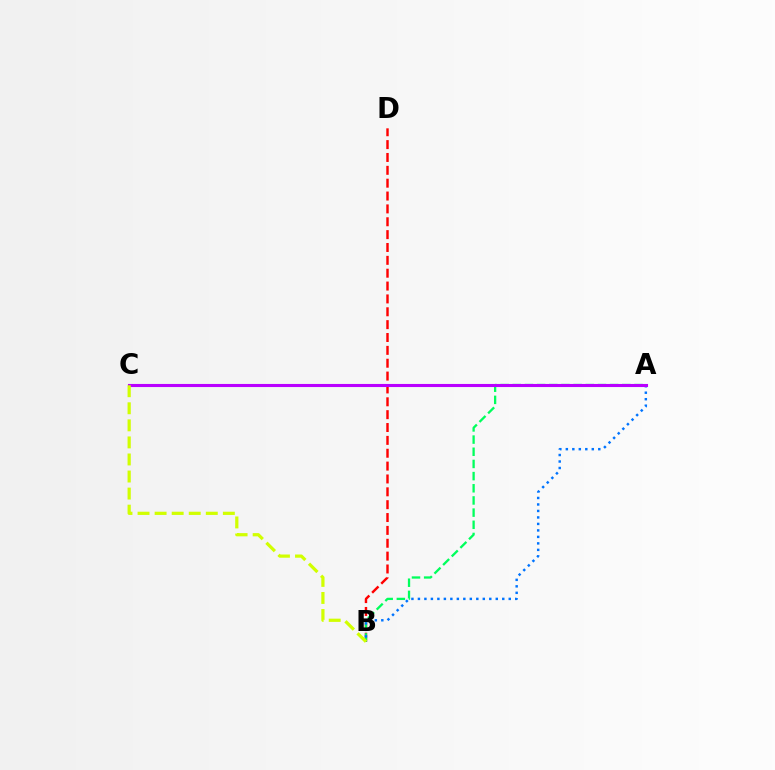{('B', 'D'): [{'color': '#ff0000', 'line_style': 'dashed', 'thickness': 1.75}], ('A', 'B'): [{'color': '#00ff5c', 'line_style': 'dashed', 'thickness': 1.65}, {'color': '#0074ff', 'line_style': 'dotted', 'thickness': 1.76}], ('A', 'C'): [{'color': '#b900ff', 'line_style': 'solid', 'thickness': 2.23}], ('B', 'C'): [{'color': '#d1ff00', 'line_style': 'dashed', 'thickness': 2.32}]}